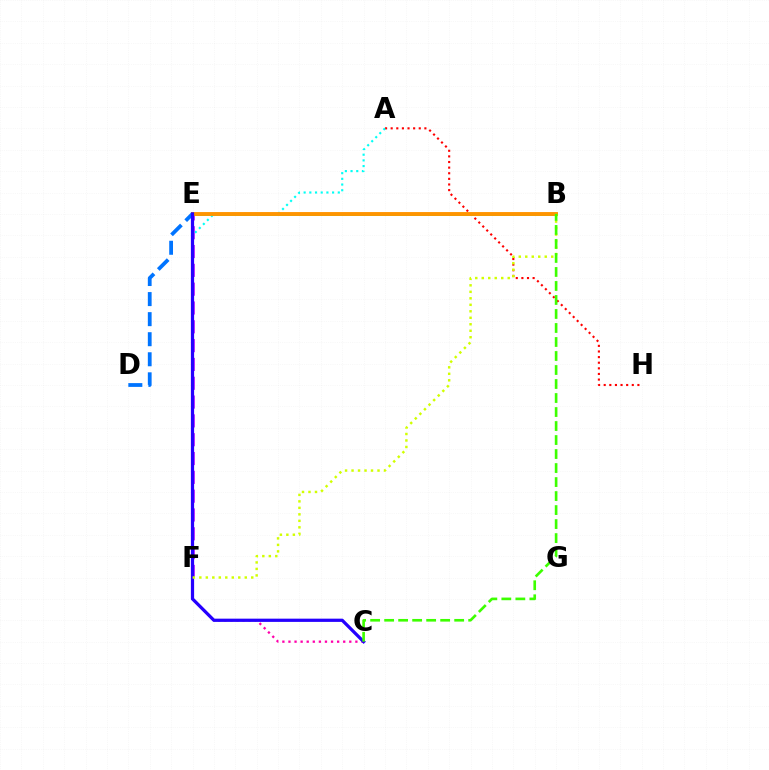{('A', 'H'): [{'color': '#ff0000', 'line_style': 'dotted', 'thickness': 1.53}], ('E', 'F'): [{'color': '#b900ff', 'line_style': 'dashed', 'thickness': 2.56}], ('C', 'F'): [{'color': '#ff00ac', 'line_style': 'dotted', 'thickness': 1.65}], ('B', 'E'): [{'color': '#00ff5c', 'line_style': 'solid', 'thickness': 1.92}, {'color': '#ff9400', 'line_style': 'solid', 'thickness': 2.79}], ('A', 'F'): [{'color': '#00fff6', 'line_style': 'dotted', 'thickness': 1.55}], ('D', 'E'): [{'color': '#0074ff', 'line_style': 'dashed', 'thickness': 2.73}], ('C', 'E'): [{'color': '#2500ff', 'line_style': 'solid', 'thickness': 2.33}], ('B', 'F'): [{'color': '#d1ff00', 'line_style': 'dotted', 'thickness': 1.76}], ('B', 'C'): [{'color': '#3dff00', 'line_style': 'dashed', 'thickness': 1.9}]}